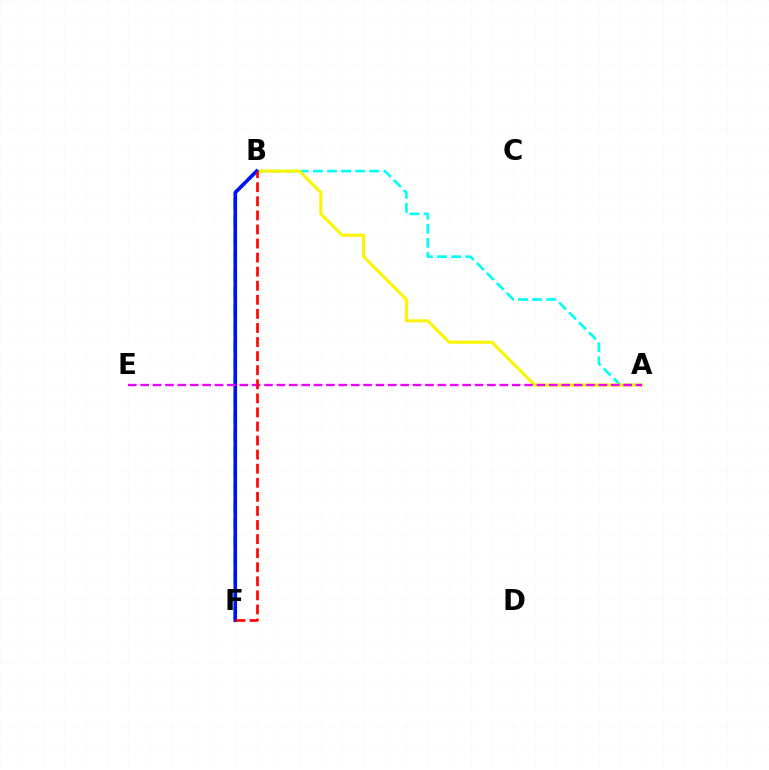{('A', 'B'): [{'color': '#00fff6', 'line_style': 'dashed', 'thickness': 1.91}, {'color': '#fcf500', 'line_style': 'solid', 'thickness': 2.2}], ('B', 'F'): [{'color': '#08ff00', 'line_style': 'dashed', 'thickness': 2.42}, {'color': '#0010ff', 'line_style': 'solid', 'thickness': 2.61}, {'color': '#ff0000', 'line_style': 'dashed', 'thickness': 1.91}], ('A', 'E'): [{'color': '#ee00ff', 'line_style': 'dashed', 'thickness': 1.68}]}